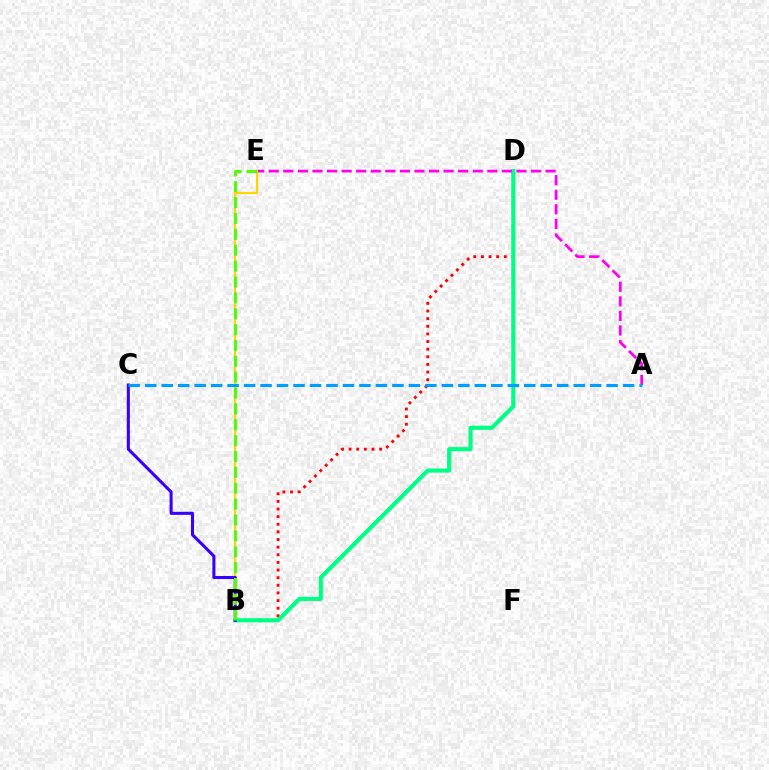{('B', 'D'): [{'color': '#ff0000', 'line_style': 'dotted', 'thickness': 2.07}, {'color': '#00ff86', 'line_style': 'solid', 'thickness': 2.99}], ('A', 'E'): [{'color': '#ff00ed', 'line_style': 'dashed', 'thickness': 1.98}], ('B', 'E'): [{'color': '#ffd500', 'line_style': 'solid', 'thickness': 1.58}, {'color': '#4fff00', 'line_style': 'dashed', 'thickness': 2.16}], ('B', 'C'): [{'color': '#3700ff', 'line_style': 'solid', 'thickness': 2.21}], ('A', 'C'): [{'color': '#009eff', 'line_style': 'dashed', 'thickness': 2.24}]}